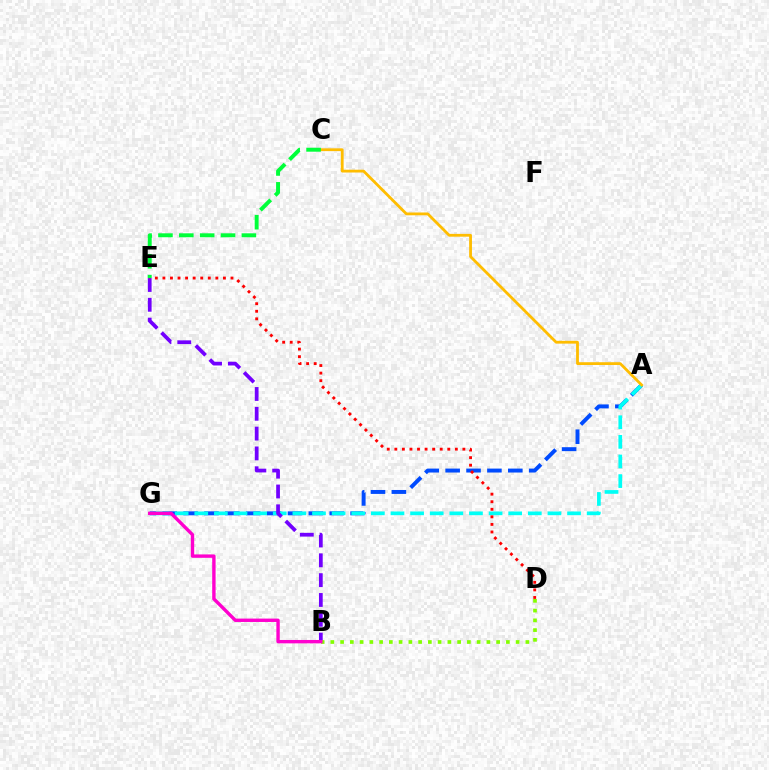{('A', 'G'): [{'color': '#004bff', 'line_style': 'dashed', 'thickness': 2.84}, {'color': '#00fff6', 'line_style': 'dashed', 'thickness': 2.67}], ('B', 'E'): [{'color': '#7200ff', 'line_style': 'dashed', 'thickness': 2.69}], ('D', 'E'): [{'color': '#ff0000', 'line_style': 'dotted', 'thickness': 2.06}], ('B', 'D'): [{'color': '#84ff00', 'line_style': 'dotted', 'thickness': 2.65}], ('B', 'G'): [{'color': '#ff00cf', 'line_style': 'solid', 'thickness': 2.44}], ('A', 'C'): [{'color': '#ffbd00', 'line_style': 'solid', 'thickness': 2.01}], ('C', 'E'): [{'color': '#00ff39', 'line_style': 'dashed', 'thickness': 2.83}]}